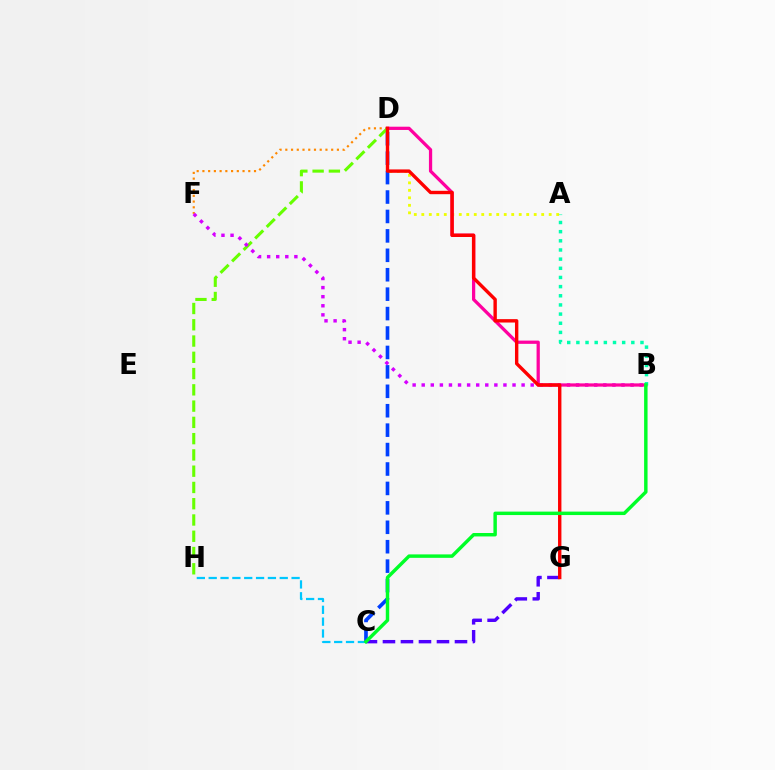{('C', 'D'): [{'color': '#003fff', 'line_style': 'dashed', 'thickness': 2.64}], ('D', 'F'): [{'color': '#ff8800', 'line_style': 'dotted', 'thickness': 1.56}], ('D', 'H'): [{'color': '#66ff00', 'line_style': 'dashed', 'thickness': 2.21}], ('B', 'F'): [{'color': '#d600ff', 'line_style': 'dotted', 'thickness': 2.47}], ('C', 'H'): [{'color': '#00c7ff', 'line_style': 'dashed', 'thickness': 1.61}], ('A', 'D'): [{'color': '#eeff00', 'line_style': 'dotted', 'thickness': 2.04}], ('B', 'D'): [{'color': '#ff00a0', 'line_style': 'solid', 'thickness': 2.34}], ('C', 'G'): [{'color': '#4f00ff', 'line_style': 'dashed', 'thickness': 2.45}], ('A', 'B'): [{'color': '#00ffaf', 'line_style': 'dotted', 'thickness': 2.49}], ('D', 'G'): [{'color': '#ff0000', 'line_style': 'solid', 'thickness': 2.44}], ('B', 'C'): [{'color': '#00ff27', 'line_style': 'solid', 'thickness': 2.48}]}